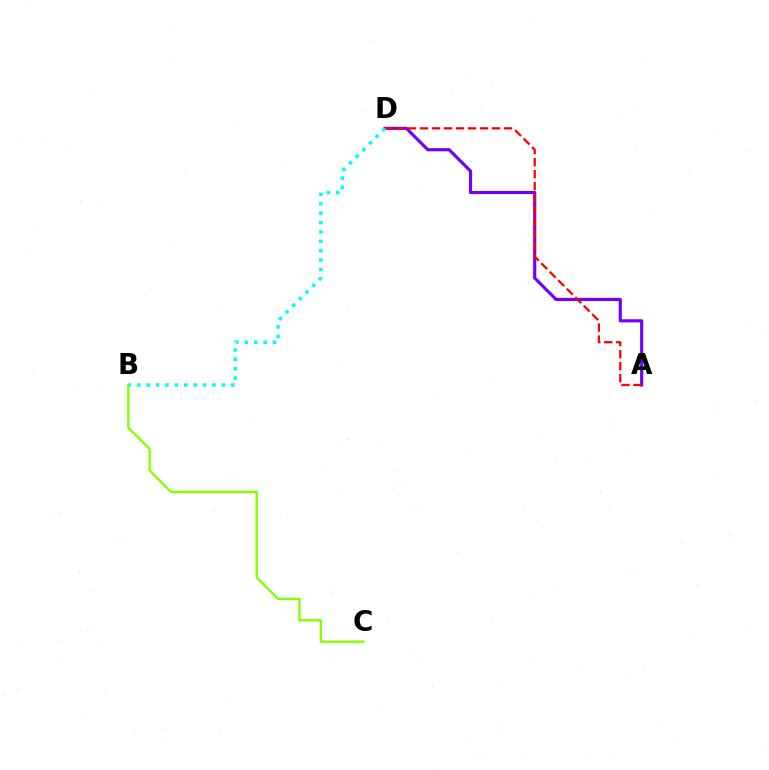{('B', 'C'): [{'color': '#84ff00', 'line_style': 'solid', 'thickness': 1.69}], ('A', 'D'): [{'color': '#7200ff', 'line_style': 'solid', 'thickness': 2.27}, {'color': '#ff0000', 'line_style': 'dashed', 'thickness': 1.63}], ('B', 'D'): [{'color': '#00fff6', 'line_style': 'dotted', 'thickness': 2.55}]}